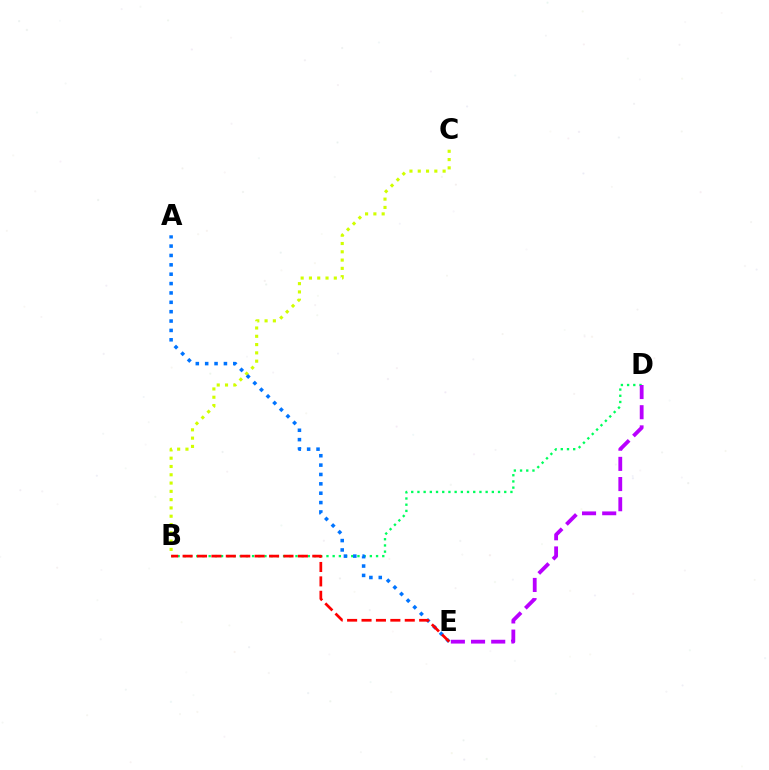{('B', 'D'): [{'color': '#00ff5c', 'line_style': 'dotted', 'thickness': 1.68}], ('B', 'C'): [{'color': '#d1ff00', 'line_style': 'dotted', 'thickness': 2.25}], ('D', 'E'): [{'color': '#b900ff', 'line_style': 'dashed', 'thickness': 2.74}], ('A', 'E'): [{'color': '#0074ff', 'line_style': 'dotted', 'thickness': 2.55}], ('B', 'E'): [{'color': '#ff0000', 'line_style': 'dashed', 'thickness': 1.96}]}